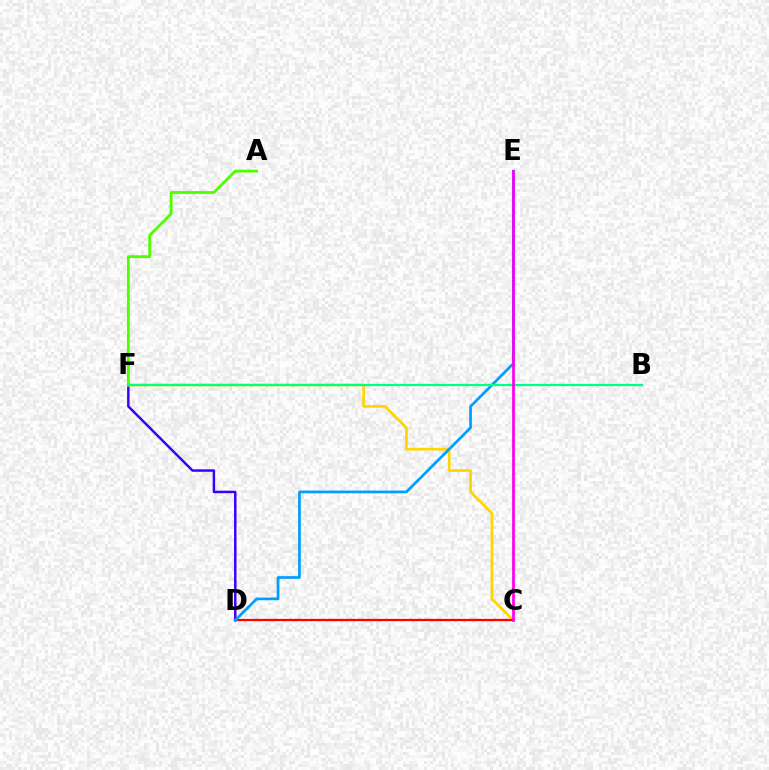{('D', 'F'): [{'color': '#3700ff', 'line_style': 'solid', 'thickness': 1.78}], ('C', 'F'): [{'color': '#ffd500', 'line_style': 'solid', 'thickness': 1.94}], ('A', 'F'): [{'color': '#4fff00', 'line_style': 'solid', 'thickness': 2.03}], ('C', 'D'): [{'color': '#ff0000', 'line_style': 'solid', 'thickness': 1.62}], ('D', 'E'): [{'color': '#009eff', 'line_style': 'solid', 'thickness': 1.95}], ('B', 'F'): [{'color': '#00ff86', 'line_style': 'solid', 'thickness': 1.61}], ('C', 'E'): [{'color': '#ff00ed', 'line_style': 'solid', 'thickness': 1.97}]}